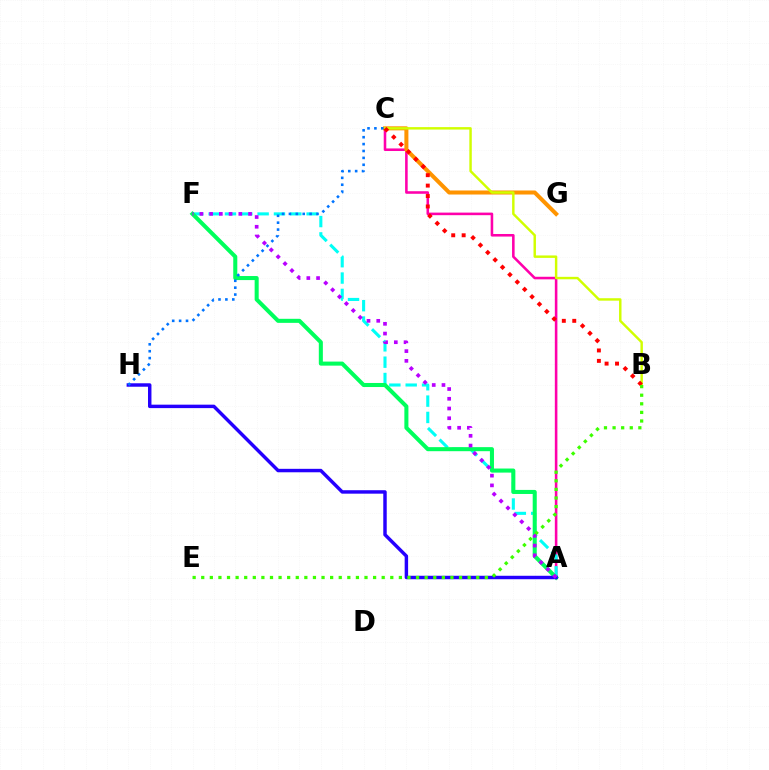{('A', 'C'): [{'color': '#ff00ac', 'line_style': 'solid', 'thickness': 1.85}], ('A', 'F'): [{'color': '#00fff6', 'line_style': 'dashed', 'thickness': 2.22}, {'color': '#00ff5c', 'line_style': 'solid', 'thickness': 2.92}, {'color': '#b900ff', 'line_style': 'dotted', 'thickness': 2.65}], ('C', 'G'): [{'color': '#ff9400', 'line_style': 'solid', 'thickness': 2.9}], ('B', 'C'): [{'color': '#d1ff00', 'line_style': 'solid', 'thickness': 1.76}, {'color': '#ff0000', 'line_style': 'dotted', 'thickness': 2.83}], ('A', 'H'): [{'color': '#2500ff', 'line_style': 'solid', 'thickness': 2.48}], ('C', 'H'): [{'color': '#0074ff', 'line_style': 'dotted', 'thickness': 1.87}], ('B', 'E'): [{'color': '#3dff00', 'line_style': 'dotted', 'thickness': 2.33}]}